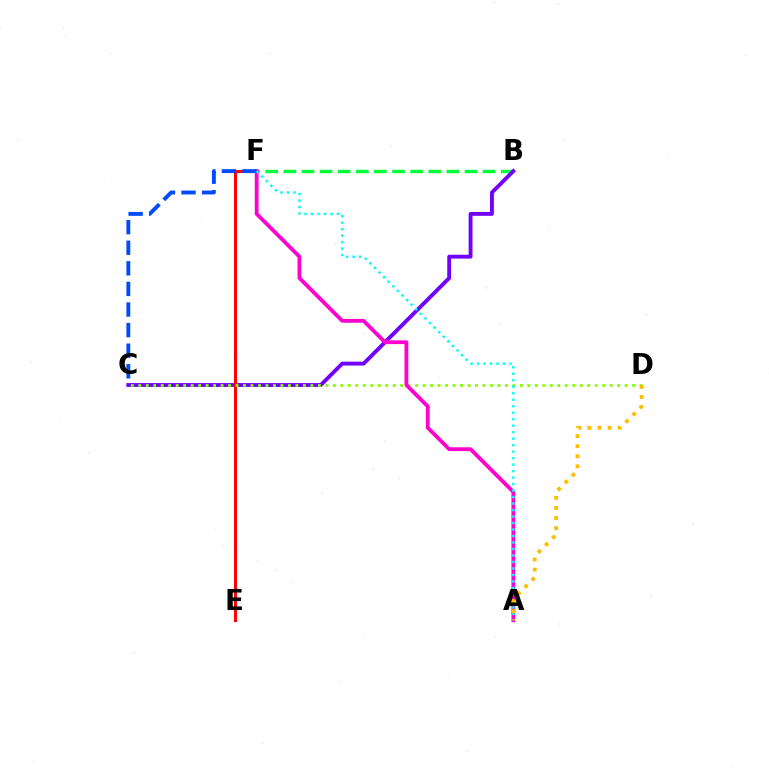{('B', 'F'): [{'color': '#00ff39', 'line_style': 'dashed', 'thickness': 2.46}], ('B', 'C'): [{'color': '#7200ff', 'line_style': 'solid', 'thickness': 2.78}], ('E', 'F'): [{'color': '#ff0000', 'line_style': 'solid', 'thickness': 2.16}], ('C', 'D'): [{'color': '#84ff00', 'line_style': 'dotted', 'thickness': 2.03}], ('A', 'F'): [{'color': '#ff00cf', 'line_style': 'solid', 'thickness': 2.73}, {'color': '#00fff6', 'line_style': 'dotted', 'thickness': 1.76}], ('C', 'F'): [{'color': '#004bff', 'line_style': 'dashed', 'thickness': 2.8}], ('A', 'D'): [{'color': '#ffbd00', 'line_style': 'dotted', 'thickness': 2.74}]}